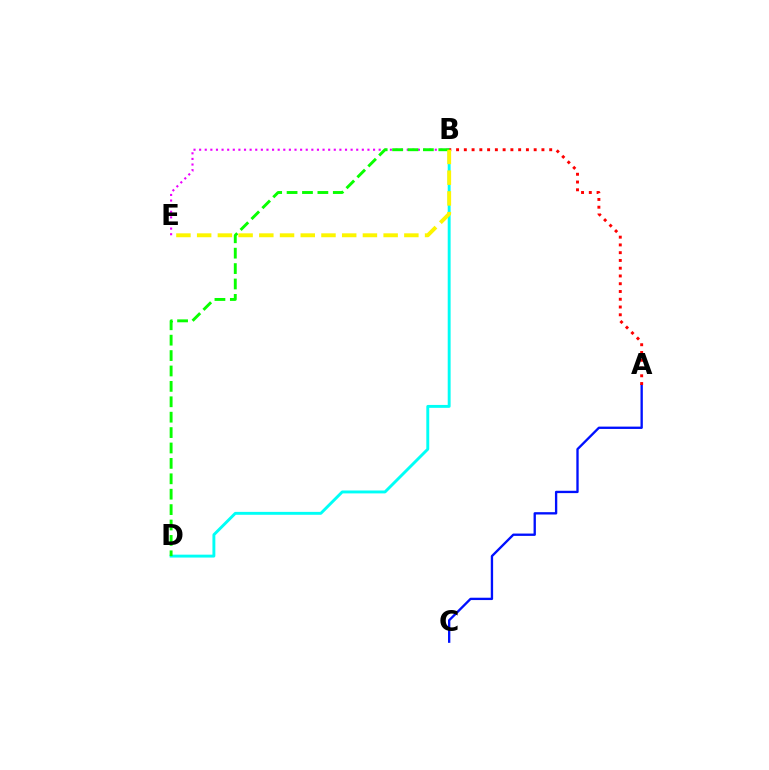{('A', 'C'): [{'color': '#0010ff', 'line_style': 'solid', 'thickness': 1.68}], ('B', 'D'): [{'color': '#00fff6', 'line_style': 'solid', 'thickness': 2.09}, {'color': '#08ff00', 'line_style': 'dashed', 'thickness': 2.09}], ('B', 'E'): [{'color': '#ee00ff', 'line_style': 'dotted', 'thickness': 1.52}, {'color': '#fcf500', 'line_style': 'dashed', 'thickness': 2.81}], ('A', 'B'): [{'color': '#ff0000', 'line_style': 'dotted', 'thickness': 2.11}]}